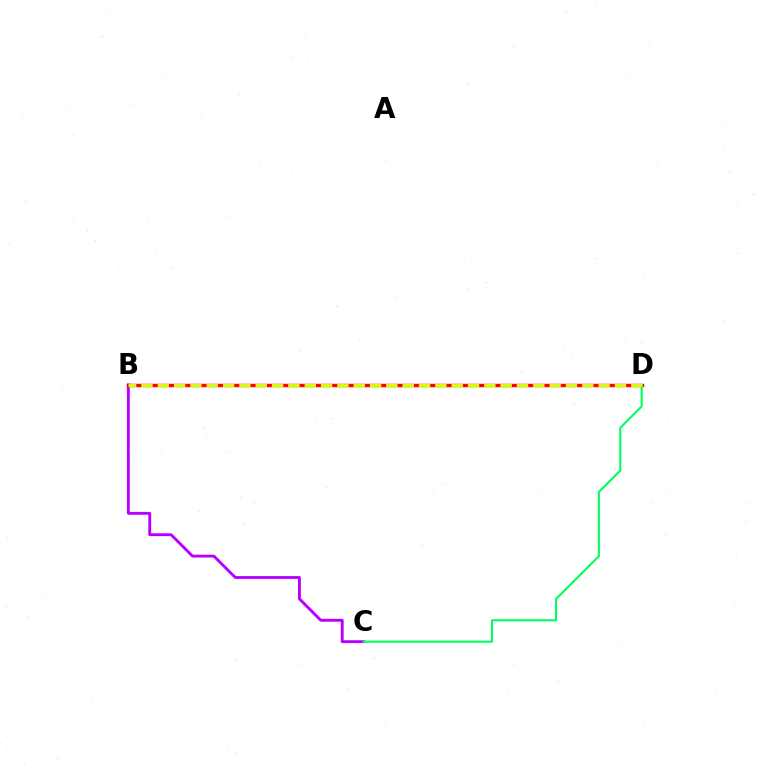{('B', 'D'): [{'color': '#0074ff', 'line_style': 'dashed', 'thickness': 2.12}, {'color': '#ff0000', 'line_style': 'solid', 'thickness': 2.47}, {'color': '#d1ff00', 'line_style': 'dashed', 'thickness': 2.22}], ('B', 'C'): [{'color': '#b900ff', 'line_style': 'solid', 'thickness': 2.07}], ('C', 'D'): [{'color': '#00ff5c', 'line_style': 'solid', 'thickness': 1.5}]}